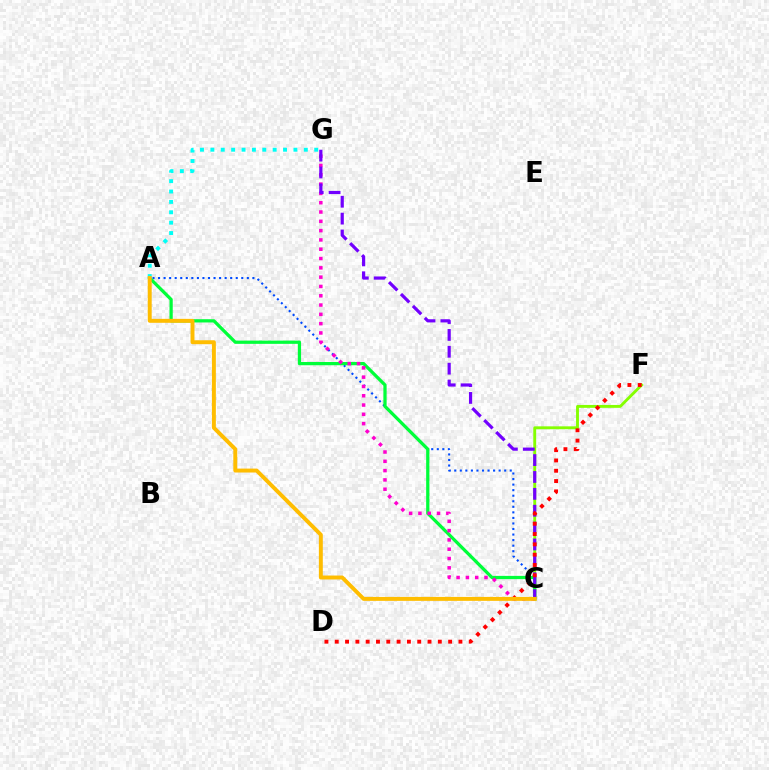{('A', 'C'): [{'color': '#004bff', 'line_style': 'dotted', 'thickness': 1.51}, {'color': '#00ff39', 'line_style': 'solid', 'thickness': 2.34}, {'color': '#ffbd00', 'line_style': 'solid', 'thickness': 2.83}], ('C', 'F'): [{'color': '#84ff00', 'line_style': 'solid', 'thickness': 2.07}], ('C', 'G'): [{'color': '#ff00cf', 'line_style': 'dotted', 'thickness': 2.53}, {'color': '#7200ff', 'line_style': 'dashed', 'thickness': 2.29}], ('D', 'F'): [{'color': '#ff0000', 'line_style': 'dotted', 'thickness': 2.8}], ('A', 'G'): [{'color': '#00fff6', 'line_style': 'dotted', 'thickness': 2.82}]}